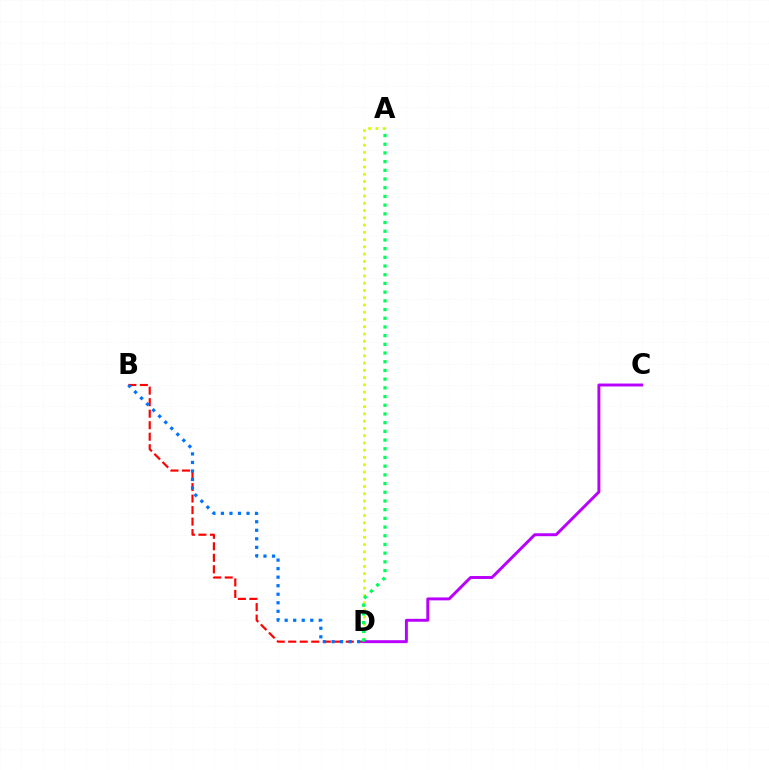{('A', 'D'): [{'color': '#d1ff00', 'line_style': 'dotted', 'thickness': 1.97}, {'color': '#00ff5c', 'line_style': 'dotted', 'thickness': 2.36}], ('B', 'D'): [{'color': '#ff0000', 'line_style': 'dashed', 'thickness': 1.56}, {'color': '#0074ff', 'line_style': 'dotted', 'thickness': 2.32}], ('C', 'D'): [{'color': '#b900ff', 'line_style': 'solid', 'thickness': 2.12}]}